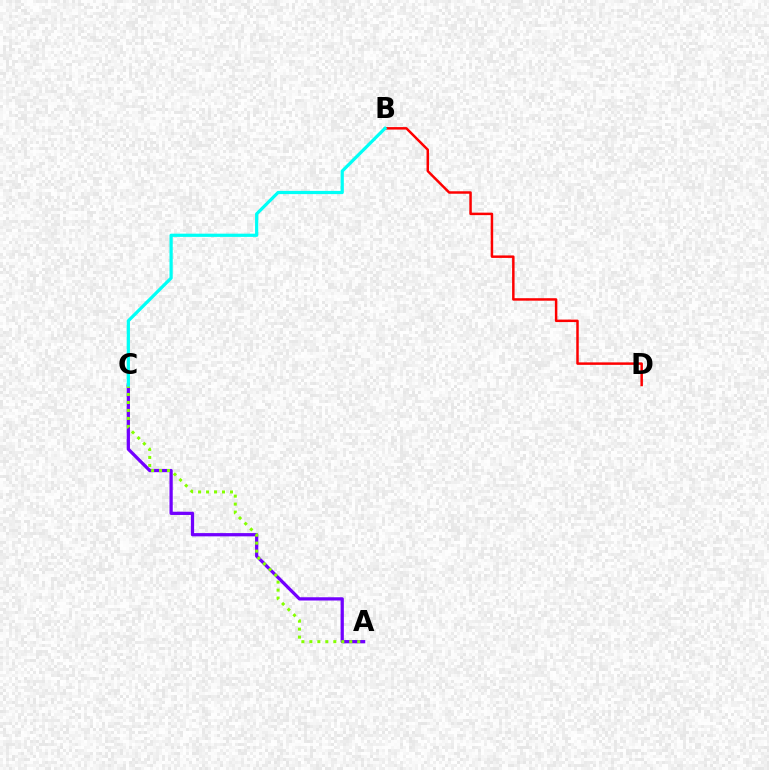{('B', 'D'): [{'color': '#ff0000', 'line_style': 'solid', 'thickness': 1.79}], ('A', 'C'): [{'color': '#7200ff', 'line_style': 'solid', 'thickness': 2.34}, {'color': '#84ff00', 'line_style': 'dotted', 'thickness': 2.17}], ('B', 'C'): [{'color': '#00fff6', 'line_style': 'solid', 'thickness': 2.32}]}